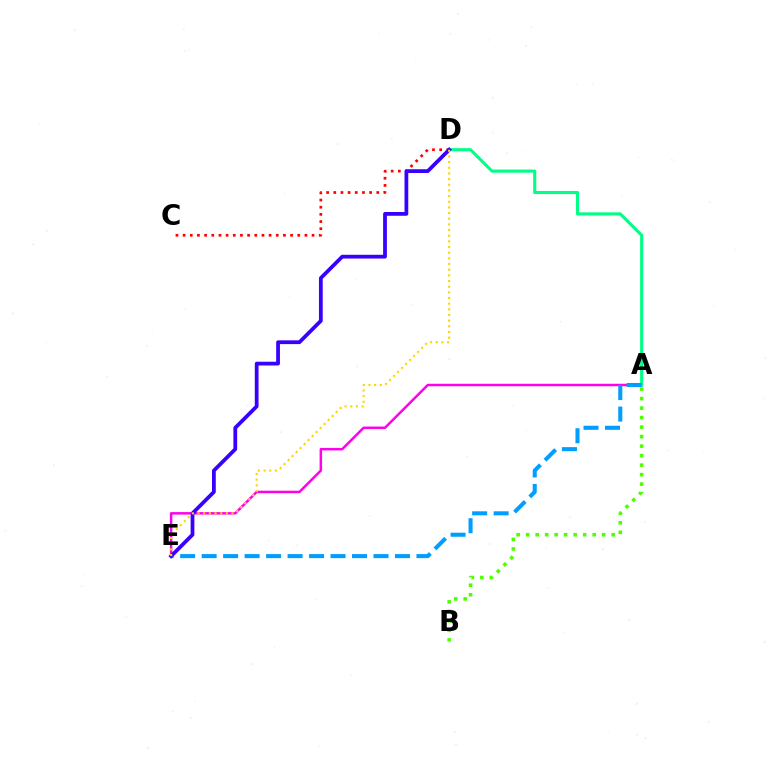{('A', 'E'): [{'color': '#ff00ed', 'line_style': 'solid', 'thickness': 1.78}, {'color': '#009eff', 'line_style': 'dashed', 'thickness': 2.92}], ('A', 'D'): [{'color': '#00ff86', 'line_style': 'solid', 'thickness': 2.23}], ('A', 'B'): [{'color': '#4fff00', 'line_style': 'dotted', 'thickness': 2.58}], ('C', 'D'): [{'color': '#ff0000', 'line_style': 'dotted', 'thickness': 1.95}], ('D', 'E'): [{'color': '#3700ff', 'line_style': 'solid', 'thickness': 2.71}, {'color': '#ffd500', 'line_style': 'dotted', 'thickness': 1.54}]}